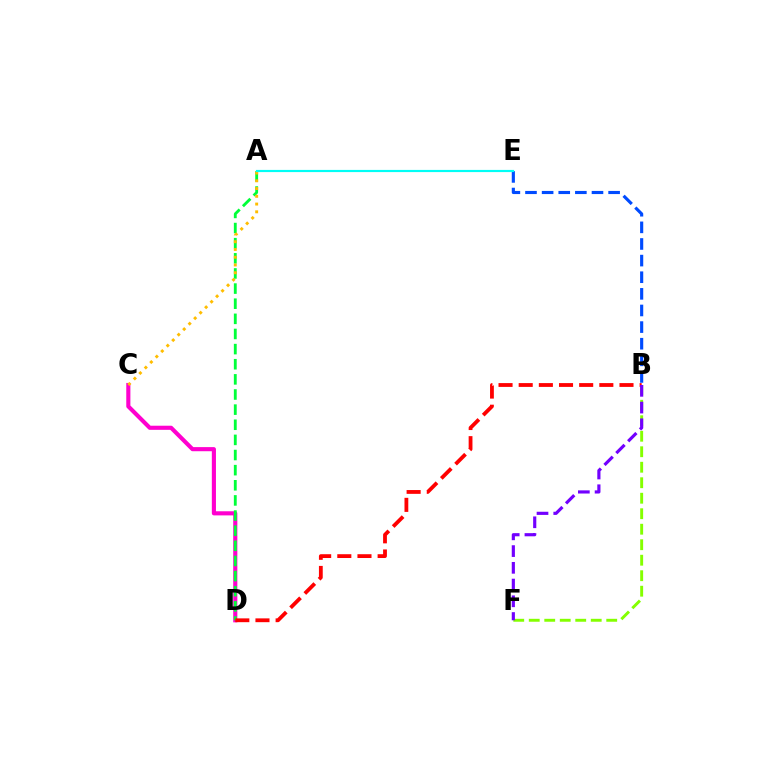{('B', 'F'): [{'color': '#84ff00', 'line_style': 'dashed', 'thickness': 2.11}, {'color': '#7200ff', 'line_style': 'dashed', 'thickness': 2.27}], ('C', 'D'): [{'color': '#ff00cf', 'line_style': 'solid', 'thickness': 2.97}], ('A', 'D'): [{'color': '#00ff39', 'line_style': 'dashed', 'thickness': 2.06}], ('A', 'C'): [{'color': '#ffbd00', 'line_style': 'dotted', 'thickness': 2.11}], ('B', 'E'): [{'color': '#004bff', 'line_style': 'dashed', 'thickness': 2.26}], ('B', 'D'): [{'color': '#ff0000', 'line_style': 'dashed', 'thickness': 2.74}], ('A', 'E'): [{'color': '#00fff6', 'line_style': 'solid', 'thickness': 1.57}]}